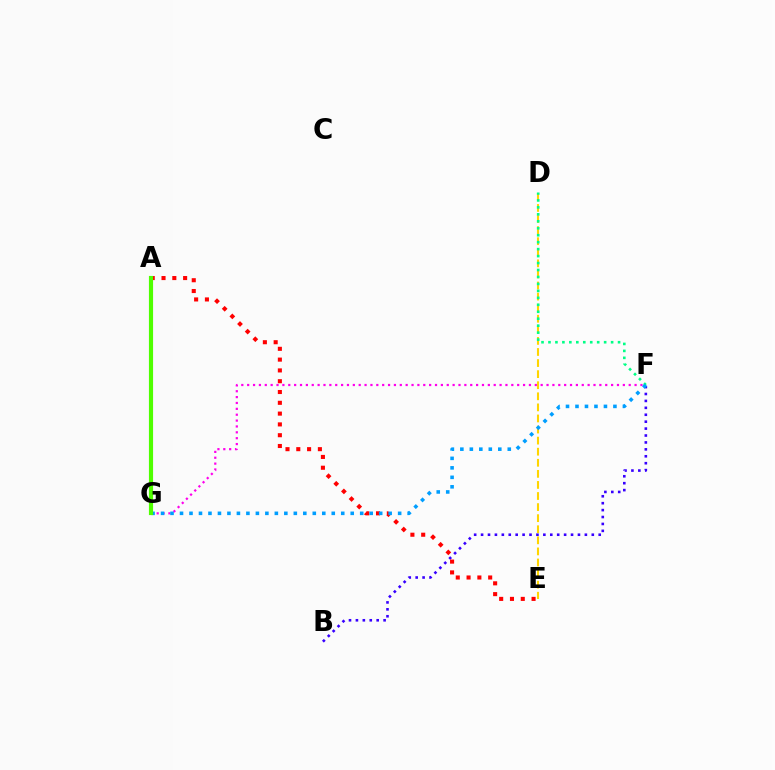{('F', 'G'): [{'color': '#ff00ed', 'line_style': 'dotted', 'thickness': 1.59}, {'color': '#009eff', 'line_style': 'dotted', 'thickness': 2.58}], ('D', 'E'): [{'color': '#ffd500', 'line_style': 'dashed', 'thickness': 1.51}], ('D', 'F'): [{'color': '#00ff86', 'line_style': 'dotted', 'thickness': 1.89}], ('B', 'F'): [{'color': '#3700ff', 'line_style': 'dotted', 'thickness': 1.88}], ('A', 'E'): [{'color': '#ff0000', 'line_style': 'dotted', 'thickness': 2.93}], ('A', 'G'): [{'color': '#4fff00', 'line_style': 'solid', 'thickness': 2.99}]}